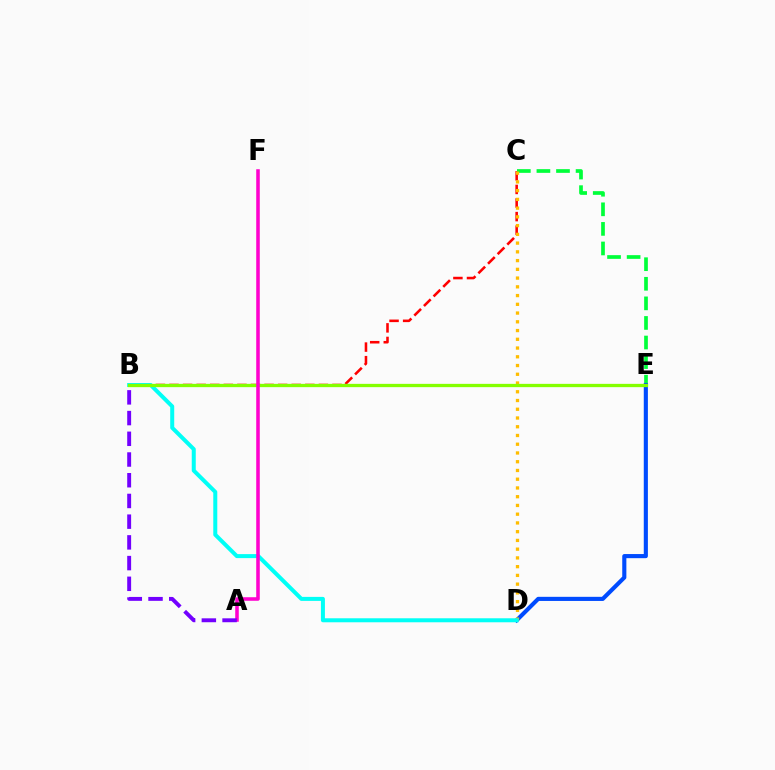{('B', 'C'): [{'color': '#ff0000', 'line_style': 'dashed', 'thickness': 1.85}], ('C', 'E'): [{'color': '#00ff39', 'line_style': 'dashed', 'thickness': 2.66}], ('D', 'E'): [{'color': '#004bff', 'line_style': 'solid', 'thickness': 2.97}], ('C', 'D'): [{'color': '#ffbd00', 'line_style': 'dotted', 'thickness': 2.38}], ('B', 'D'): [{'color': '#00fff6', 'line_style': 'solid', 'thickness': 2.88}], ('B', 'E'): [{'color': '#84ff00', 'line_style': 'solid', 'thickness': 2.37}], ('A', 'F'): [{'color': '#ff00cf', 'line_style': 'solid', 'thickness': 2.55}], ('A', 'B'): [{'color': '#7200ff', 'line_style': 'dashed', 'thickness': 2.81}]}